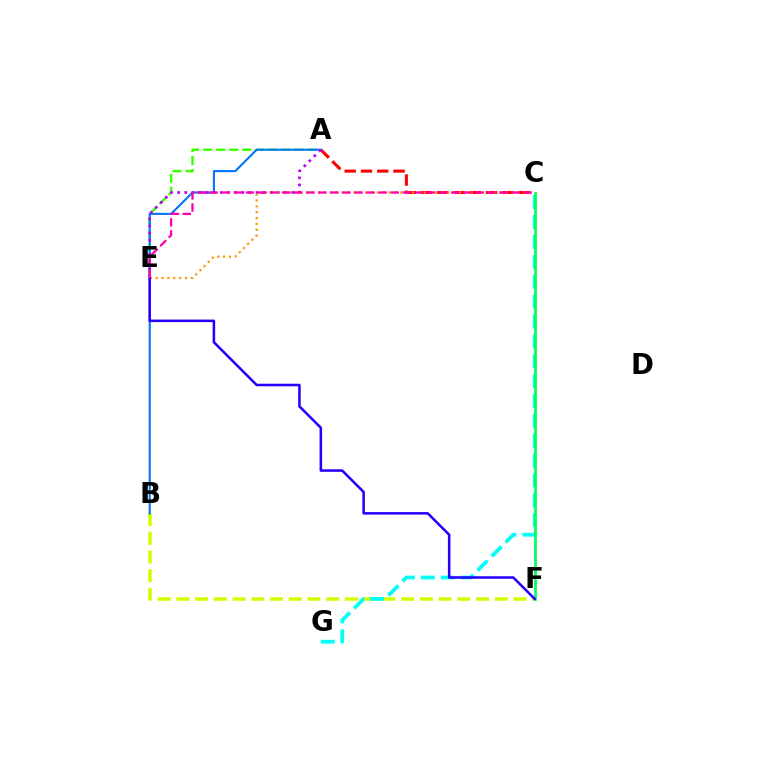{('A', 'E'): [{'color': '#3dff00', 'line_style': 'dashed', 'thickness': 1.77}, {'color': '#b900ff', 'line_style': 'dotted', 'thickness': 1.94}], ('B', 'F'): [{'color': '#d1ff00', 'line_style': 'dashed', 'thickness': 2.54}], ('A', 'C'): [{'color': '#ff0000', 'line_style': 'dashed', 'thickness': 2.21}], ('A', 'B'): [{'color': '#0074ff', 'line_style': 'solid', 'thickness': 1.5}], ('C', 'G'): [{'color': '#00fff6', 'line_style': 'dashed', 'thickness': 2.7}], ('C', 'E'): [{'color': '#ff9400', 'line_style': 'dotted', 'thickness': 1.59}, {'color': '#ff00ac', 'line_style': 'dashed', 'thickness': 1.64}], ('C', 'F'): [{'color': '#00ff5c', 'line_style': 'solid', 'thickness': 1.96}], ('E', 'F'): [{'color': '#2500ff', 'line_style': 'solid', 'thickness': 1.83}]}